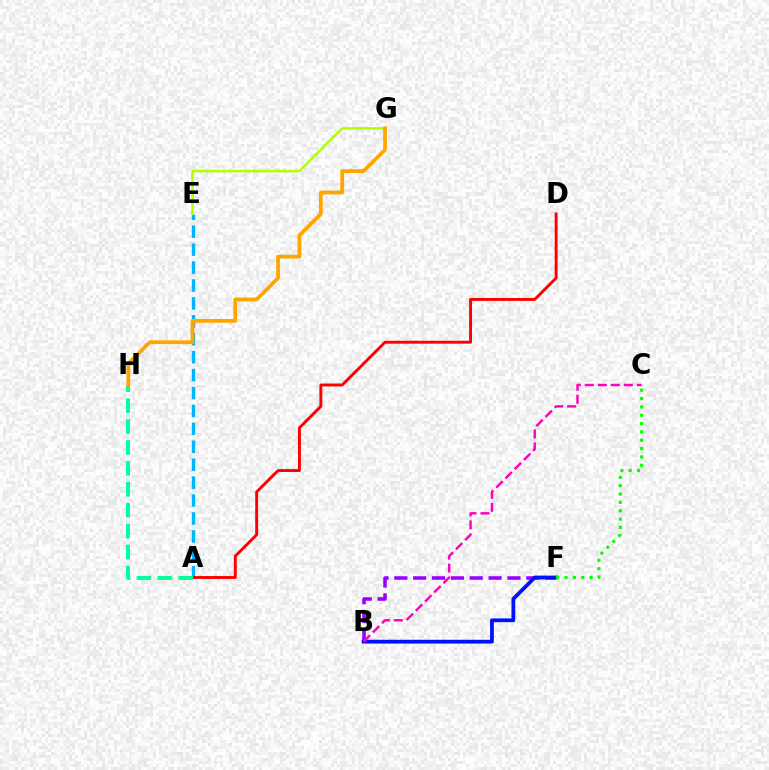{('B', 'F'): [{'color': '#9b00ff', 'line_style': 'dashed', 'thickness': 2.56}, {'color': '#0010ff', 'line_style': 'solid', 'thickness': 2.72}], ('A', 'E'): [{'color': '#00b5ff', 'line_style': 'dashed', 'thickness': 2.43}], ('E', 'G'): [{'color': '#b3ff00', 'line_style': 'solid', 'thickness': 1.82}], ('B', 'C'): [{'color': '#ff00bd', 'line_style': 'dashed', 'thickness': 1.77}], ('A', 'D'): [{'color': '#ff0000', 'line_style': 'solid', 'thickness': 2.1}], ('A', 'H'): [{'color': '#00ff9d', 'line_style': 'dashed', 'thickness': 2.84}], ('C', 'F'): [{'color': '#08ff00', 'line_style': 'dotted', 'thickness': 2.27}], ('G', 'H'): [{'color': '#ffa500', 'line_style': 'solid', 'thickness': 2.71}]}